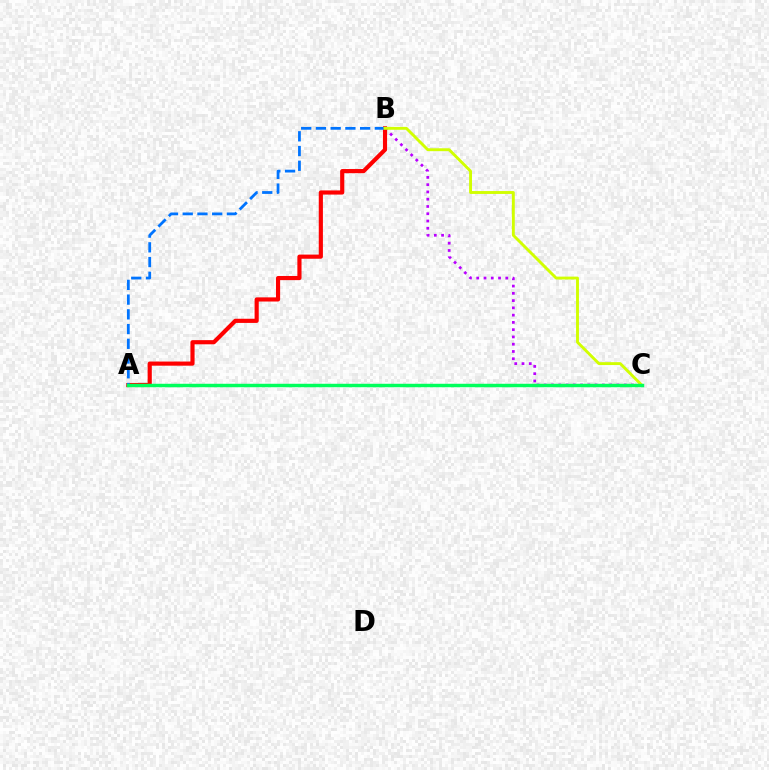{('B', 'C'): [{'color': '#b900ff', 'line_style': 'dotted', 'thickness': 1.97}, {'color': '#d1ff00', 'line_style': 'solid', 'thickness': 2.08}], ('A', 'B'): [{'color': '#ff0000', 'line_style': 'solid', 'thickness': 2.99}, {'color': '#0074ff', 'line_style': 'dashed', 'thickness': 2.0}], ('A', 'C'): [{'color': '#00ff5c', 'line_style': 'solid', 'thickness': 2.49}]}